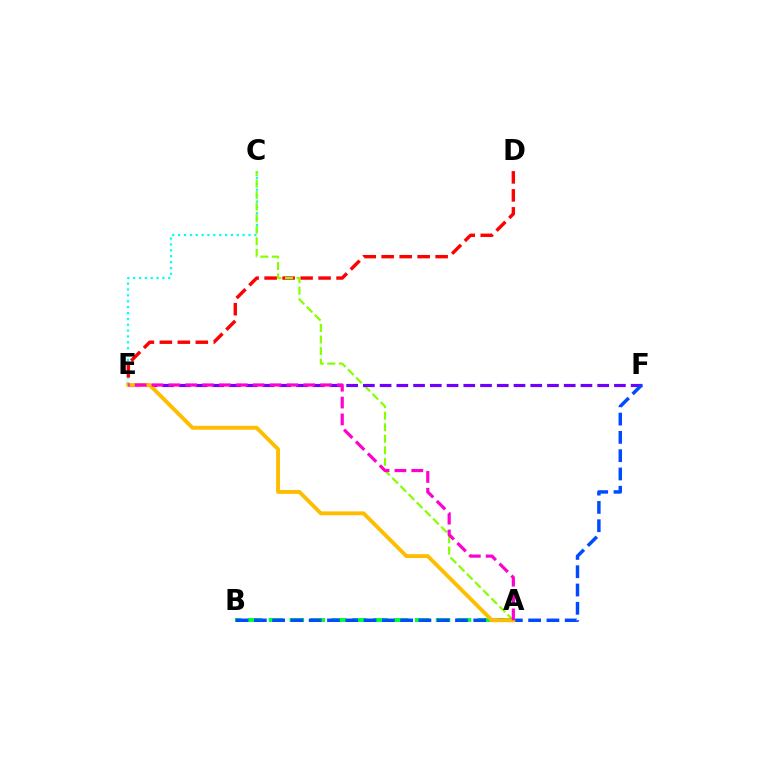{('C', 'E'): [{'color': '#00fff6', 'line_style': 'dotted', 'thickness': 1.59}], ('D', 'E'): [{'color': '#ff0000', 'line_style': 'dashed', 'thickness': 2.44}], ('A', 'C'): [{'color': '#84ff00', 'line_style': 'dashed', 'thickness': 1.57}], ('E', 'F'): [{'color': '#7200ff', 'line_style': 'dashed', 'thickness': 2.27}], ('A', 'B'): [{'color': '#00ff39', 'line_style': 'dashed', 'thickness': 2.84}], ('B', 'F'): [{'color': '#004bff', 'line_style': 'dashed', 'thickness': 2.48}], ('A', 'E'): [{'color': '#ffbd00', 'line_style': 'solid', 'thickness': 2.8}, {'color': '#ff00cf', 'line_style': 'dashed', 'thickness': 2.29}]}